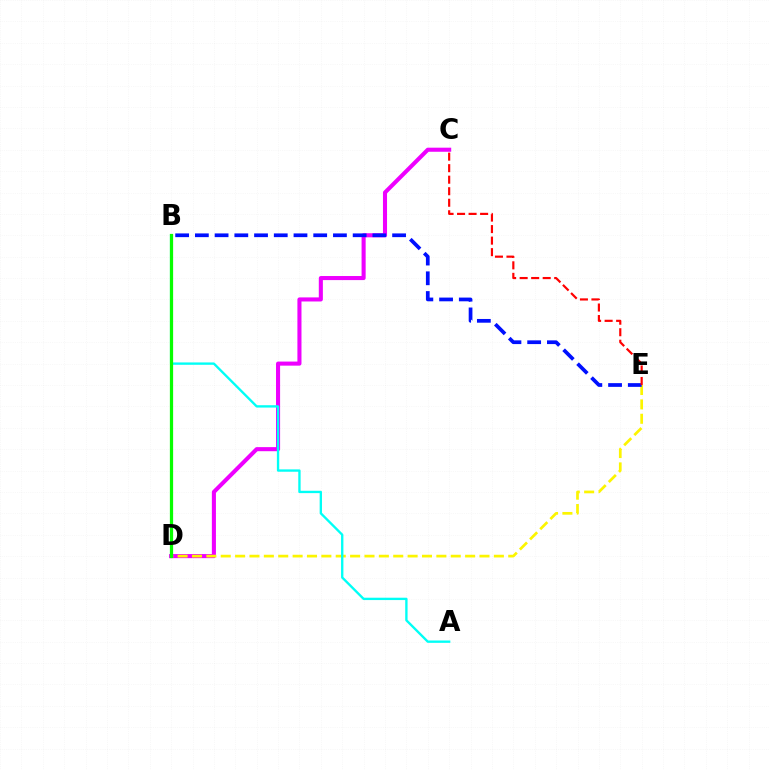{('C', 'D'): [{'color': '#ee00ff', 'line_style': 'solid', 'thickness': 2.93}], ('D', 'E'): [{'color': '#fcf500', 'line_style': 'dashed', 'thickness': 1.95}], ('B', 'E'): [{'color': '#0010ff', 'line_style': 'dashed', 'thickness': 2.68}], ('A', 'B'): [{'color': '#00fff6', 'line_style': 'solid', 'thickness': 1.69}], ('B', 'D'): [{'color': '#08ff00', 'line_style': 'solid', 'thickness': 2.33}], ('C', 'E'): [{'color': '#ff0000', 'line_style': 'dashed', 'thickness': 1.57}]}